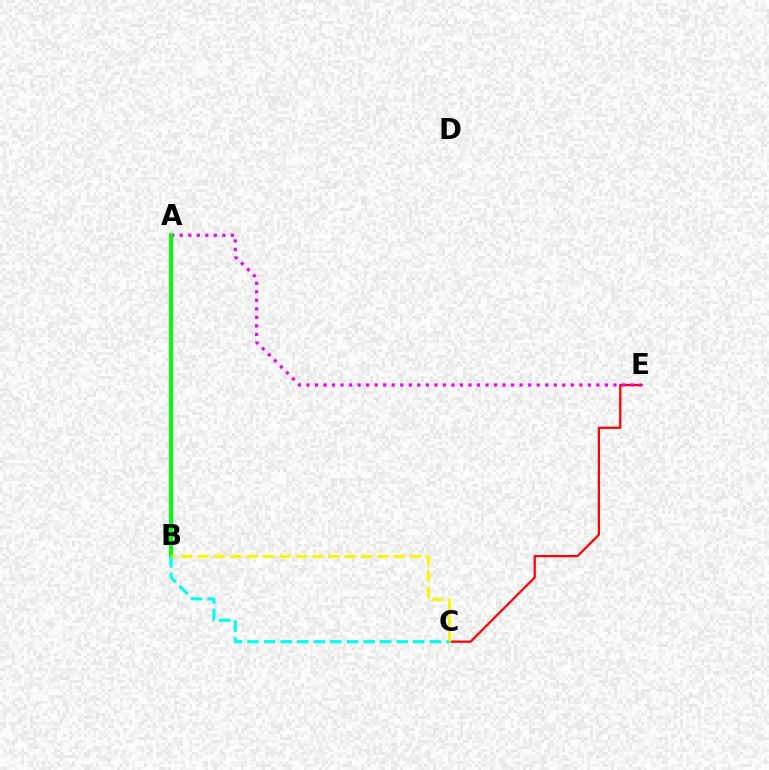{('C', 'E'): [{'color': '#ff0000', 'line_style': 'solid', 'thickness': 1.62}], ('A', 'E'): [{'color': '#ee00ff', 'line_style': 'dotted', 'thickness': 2.32}], ('A', 'B'): [{'color': '#0010ff', 'line_style': 'solid', 'thickness': 2.29}, {'color': '#08ff00', 'line_style': 'solid', 'thickness': 2.84}], ('B', 'C'): [{'color': '#fcf500', 'line_style': 'dashed', 'thickness': 2.22}, {'color': '#00fff6', 'line_style': 'dashed', 'thickness': 2.25}]}